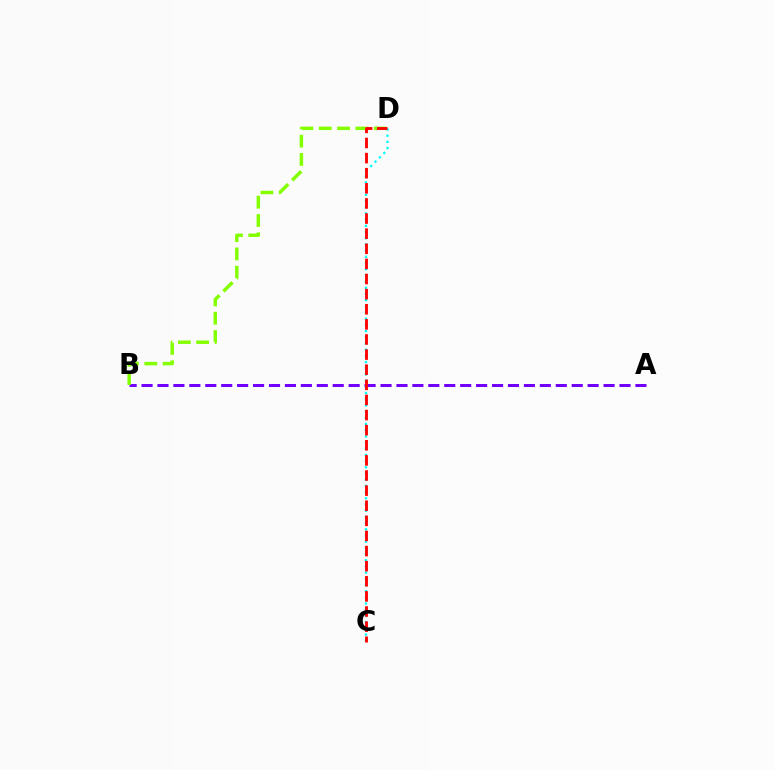{('A', 'B'): [{'color': '#7200ff', 'line_style': 'dashed', 'thickness': 2.16}], ('C', 'D'): [{'color': '#00fff6', 'line_style': 'dotted', 'thickness': 1.68}, {'color': '#ff0000', 'line_style': 'dashed', 'thickness': 2.05}], ('B', 'D'): [{'color': '#84ff00', 'line_style': 'dashed', 'thickness': 2.49}]}